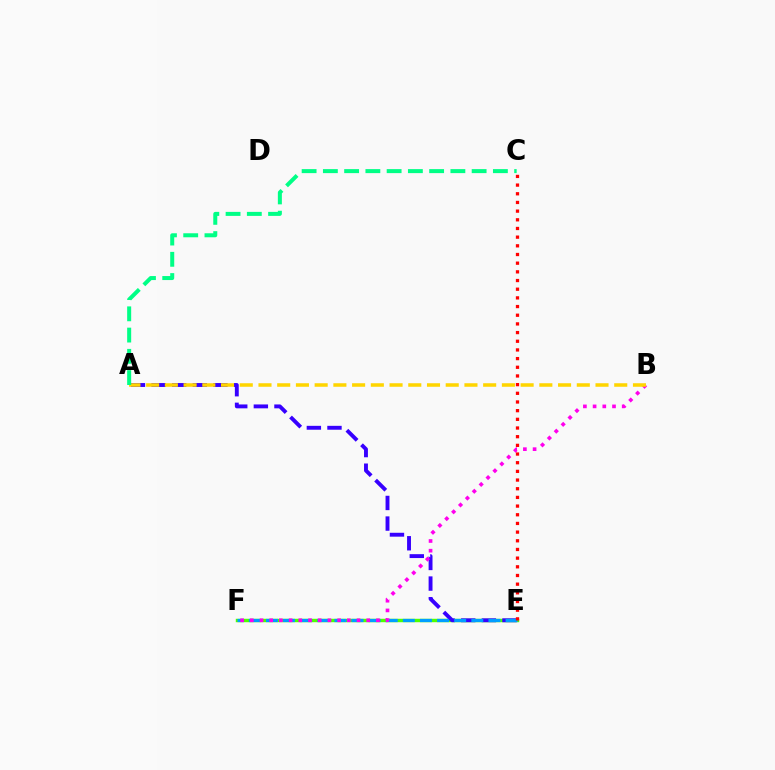{('E', 'F'): [{'color': '#4fff00', 'line_style': 'solid', 'thickness': 2.48}, {'color': '#009eff', 'line_style': 'dashed', 'thickness': 2.32}], ('A', 'E'): [{'color': '#3700ff', 'line_style': 'dashed', 'thickness': 2.8}], ('B', 'F'): [{'color': '#ff00ed', 'line_style': 'dotted', 'thickness': 2.64}], ('A', 'B'): [{'color': '#ffd500', 'line_style': 'dashed', 'thickness': 2.54}], ('A', 'C'): [{'color': '#00ff86', 'line_style': 'dashed', 'thickness': 2.89}], ('C', 'E'): [{'color': '#ff0000', 'line_style': 'dotted', 'thickness': 2.36}]}